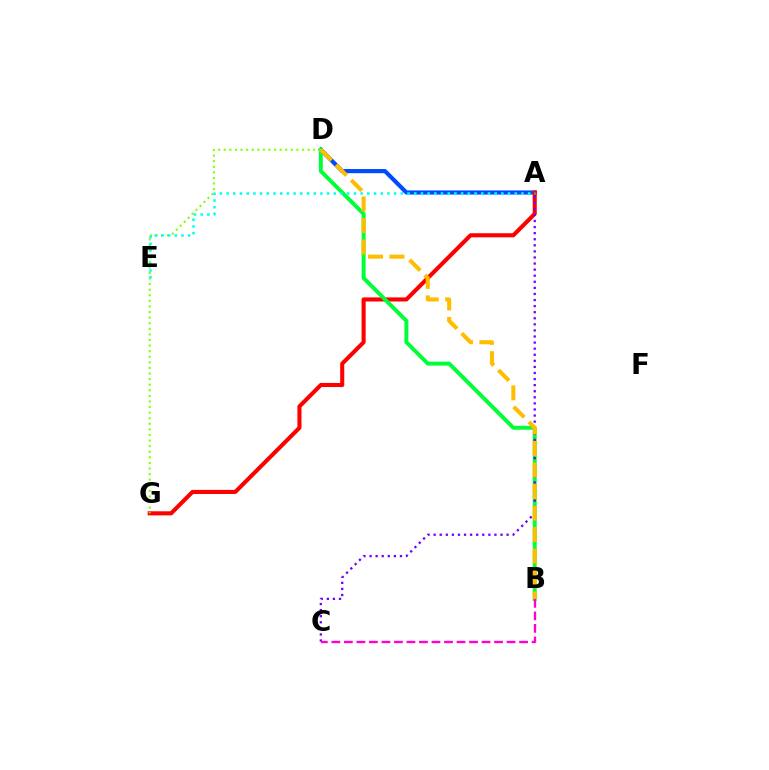{('A', 'D'): [{'color': '#004bff', 'line_style': 'solid', 'thickness': 2.99}], ('A', 'G'): [{'color': '#ff0000', 'line_style': 'solid', 'thickness': 2.95}], ('B', 'D'): [{'color': '#00ff39', 'line_style': 'solid', 'thickness': 2.84}, {'color': '#ffbd00', 'line_style': 'dashed', 'thickness': 2.92}], ('D', 'G'): [{'color': '#84ff00', 'line_style': 'dotted', 'thickness': 1.52}], ('A', 'E'): [{'color': '#00fff6', 'line_style': 'dotted', 'thickness': 1.82}], ('A', 'C'): [{'color': '#7200ff', 'line_style': 'dotted', 'thickness': 1.65}], ('B', 'C'): [{'color': '#ff00cf', 'line_style': 'dashed', 'thickness': 1.7}]}